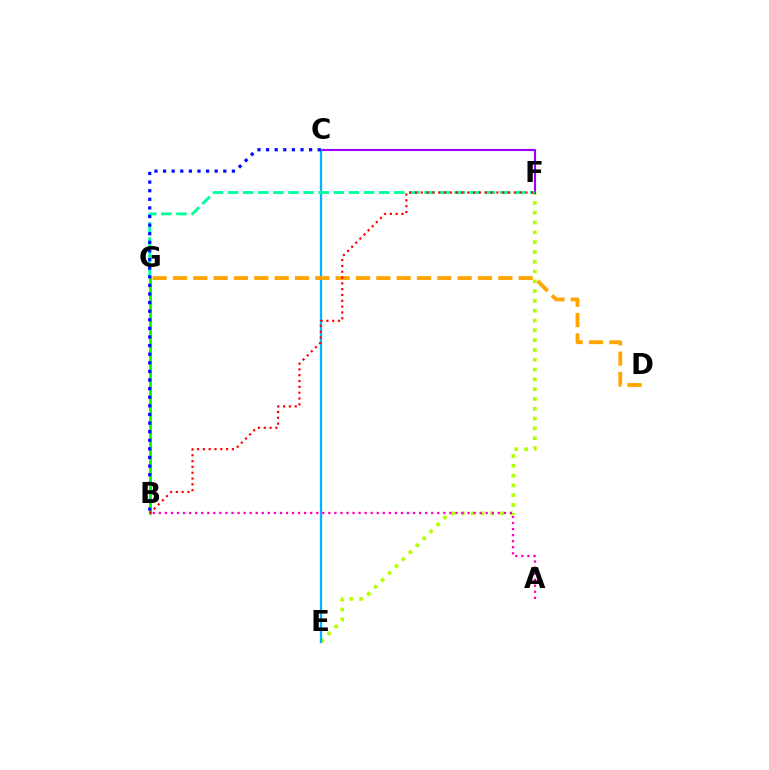{('E', 'F'): [{'color': '#b3ff00', 'line_style': 'dotted', 'thickness': 2.66}], ('C', 'F'): [{'color': '#9b00ff', 'line_style': 'solid', 'thickness': 1.52}], ('C', 'E'): [{'color': '#00b5ff', 'line_style': 'solid', 'thickness': 1.65}], ('F', 'G'): [{'color': '#00ff9d', 'line_style': 'dashed', 'thickness': 2.05}], ('A', 'B'): [{'color': '#ff00bd', 'line_style': 'dotted', 'thickness': 1.64}], ('B', 'G'): [{'color': '#08ff00', 'line_style': 'solid', 'thickness': 2.11}], ('D', 'G'): [{'color': '#ffa500', 'line_style': 'dashed', 'thickness': 2.76}], ('B', 'C'): [{'color': '#0010ff', 'line_style': 'dotted', 'thickness': 2.34}], ('B', 'F'): [{'color': '#ff0000', 'line_style': 'dotted', 'thickness': 1.58}]}